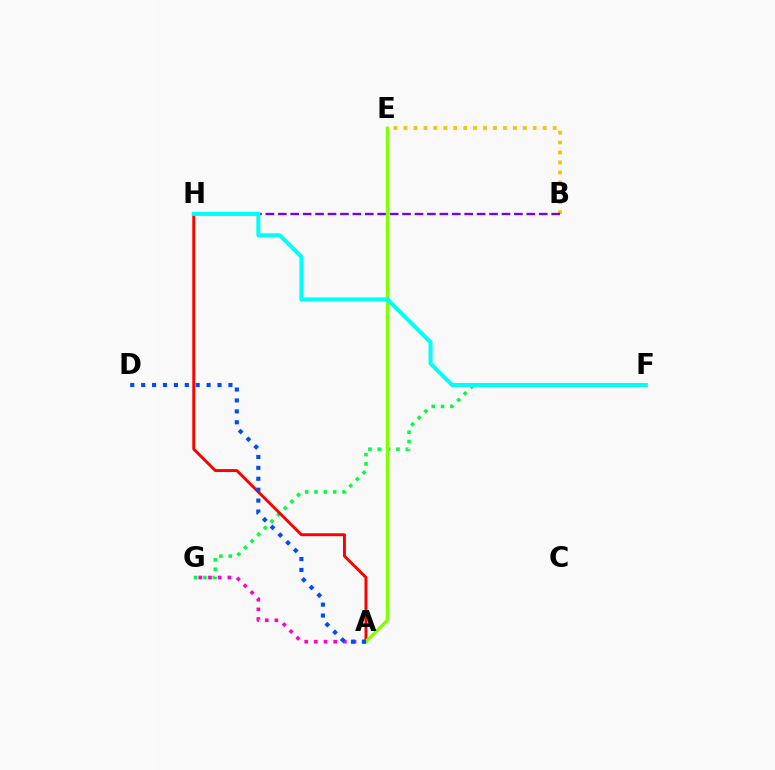{('B', 'E'): [{'color': '#ffbd00', 'line_style': 'dotted', 'thickness': 2.7}], ('F', 'G'): [{'color': '#00ff39', 'line_style': 'dotted', 'thickness': 2.54}], ('B', 'H'): [{'color': '#7200ff', 'line_style': 'dashed', 'thickness': 1.69}], ('A', 'G'): [{'color': '#ff00cf', 'line_style': 'dotted', 'thickness': 2.62}], ('A', 'H'): [{'color': '#ff0000', 'line_style': 'solid', 'thickness': 2.11}], ('A', 'E'): [{'color': '#84ff00', 'line_style': 'solid', 'thickness': 2.49}], ('F', 'H'): [{'color': '#00fff6', 'line_style': 'solid', 'thickness': 2.89}], ('A', 'D'): [{'color': '#004bff', 'line_style': 'dotted', 'thickness': 2.96}]}